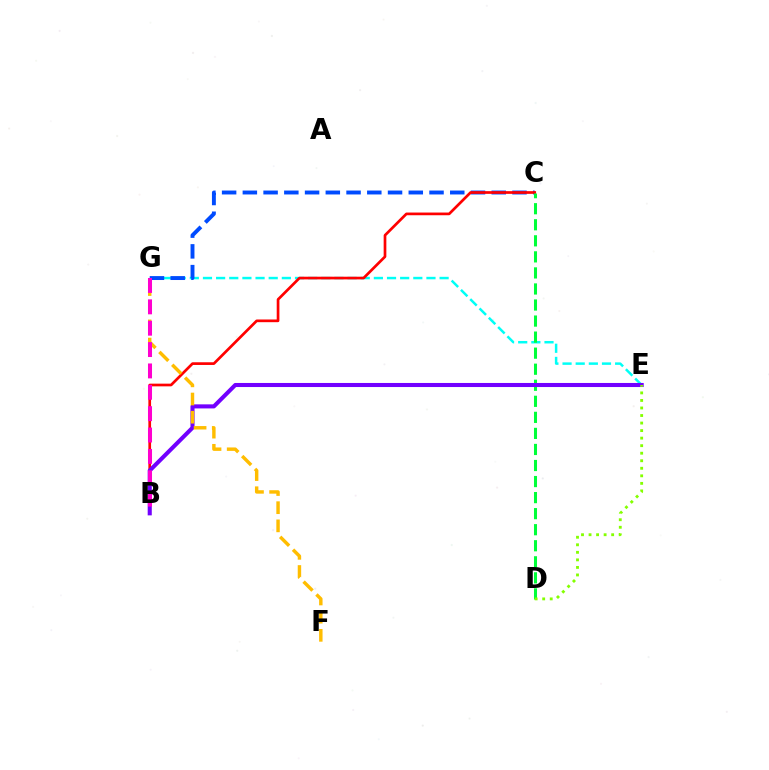{('E', 'G'): [{'color': '#00fff6', 'line_style': 'dashed', 'thickness': 1.79}], ('C', 'G'): [{'color': '#004bff', 'line_style': 'dashed', 'thickness': 2.82}], ('B', 'C'): [{'color': '#ff0000', 'line_style': 'solid', 'thickness': 1.94}], ('C', 'D'): [{'color': '#00ff39', 'line_style': 'dashed', 'thickness': 2.18}], ('B', 'E'): [{'color': '#7200ff', 'line_style': 'solid', 'thickness': 2.93}], ('F', 'G'): [{'color': '#ffbd00', 'line_style': 'dashed', 'thickness': 2.47}], ('B', 'G'): [{'color': '#ff00cf', 'line_style': 'dashed', 'thickness': 2.9}], ('D', 'E'): [{'color': '#84ff00', 'line_style': 'dotted', 'thickness': 2.05}]}